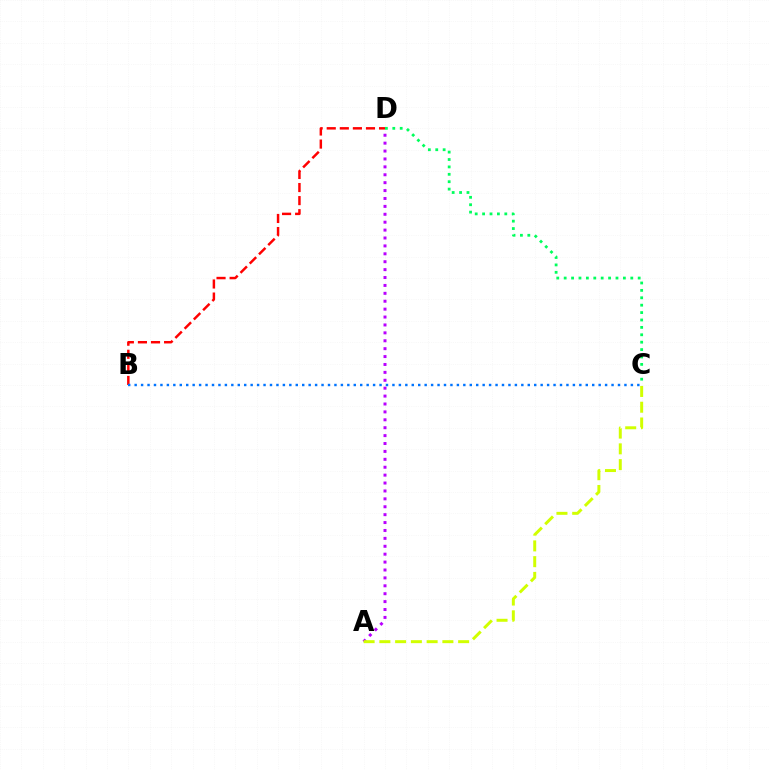{('A', 'D'): [{'color': '#b900ff', 'line_style': 'dotted', 'thickness': 2.15}], ('C', 'D'): [{'color': '#00ff5c', 'line_style': 'dotted', 'thickness': 2.01}], ('B', 'D'): [{'color': '#ff0000', 'line_style': 'dashed', 'thickness': 1.78}], ('B', 'C'): [{'color': '#0074ff', 'line_style': 'dotted', 'thickness': 1.75}], ('A', 'C'): [{'color': '#d1ff00', 'line_style': 'dashed', 'thickness': 2.14}]}